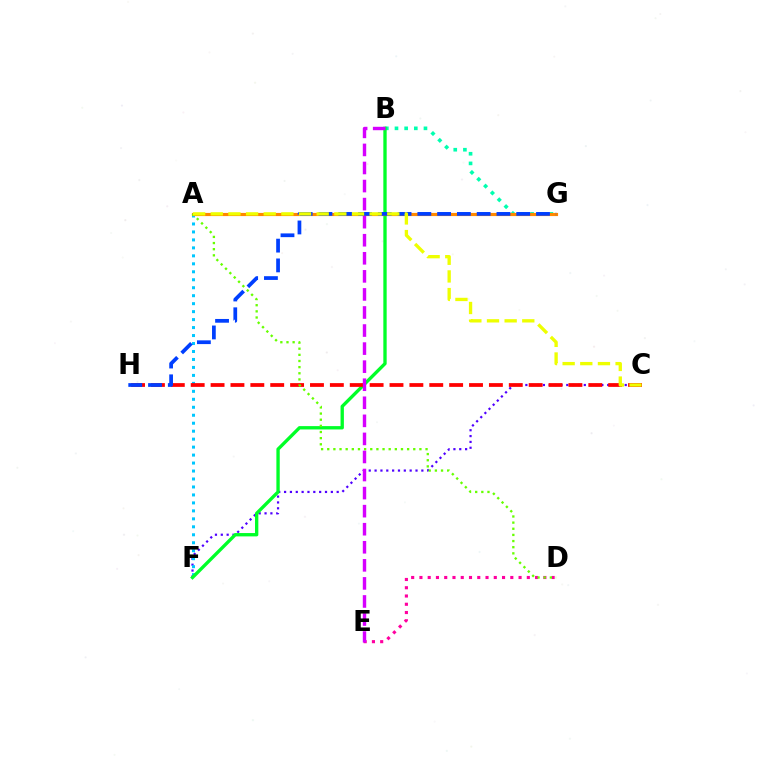{('C', 'F'): [{'color': '#4f00ff', 'line_style': 'dotted', 'thickness': 1.59}], ('A', 'F'): [{'color': '#00c7ff', 'line_style': 'dotted', 'thickness': 2.17}], ('B', 'G'): [{'color': '#00ffaf', 'line_style': 'dotted', 'thickness': 2.62}], ('D', 'E'): [{'color': '#ff00a0', 'line_style': 'dotted', 'thickness': 2.24}], ('B', 'F'): [{'color': '#00ff27', 'line_style': 'solid', 'thickness': 2.4}], ('C', 'H'): [{'color': '#ff0000', 'line_style': 'dashed', 'thickness': 2.7}], ('A', 'G'): [{'color': '#ff8800', 'line_style': 'solid', 'thickness': 2.28}], ('A', 'D'): [{'color': '#66ff00', 'line_style': 'dotted', 'thickness': 1.67}], ('B', 'E'): [{'color': '#d600ff', 'line_style': 'dashed', 'thickness': 2.45}], ('G', 'H'): [{'color': '#003fff', 'line_style': 'dashed', 'thickness': 2.69}], ('A', 'C'): [{'color': '#eeff00', 'line_style': 'dashed', 'thickness': 2.4}]}